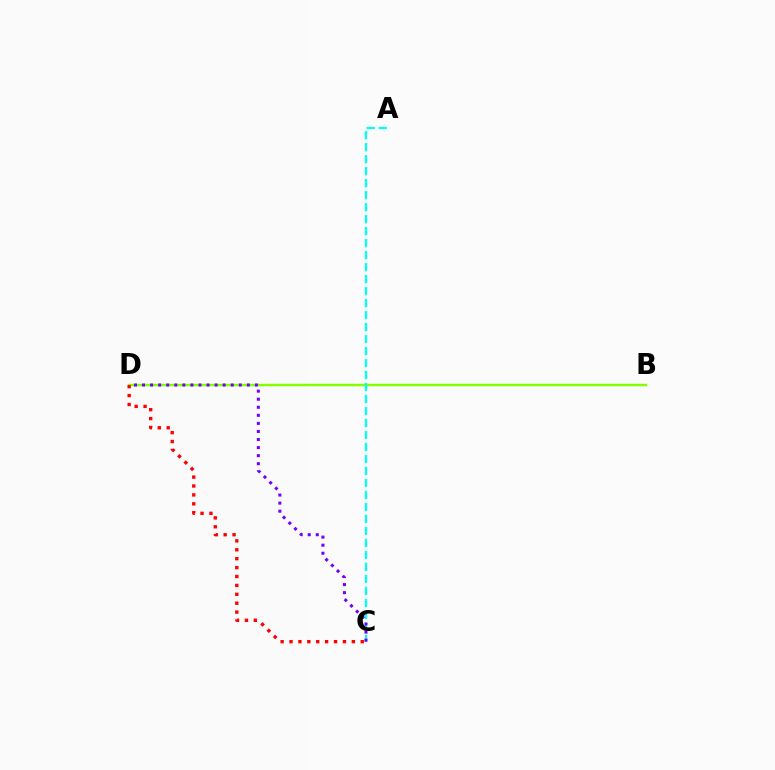{('B', 'D'): [{'color': '#84ff00', 'line_style': 'solid', 'thickness': 1.76}], ('C', 'D'): [{'color': '#ff0000', 'line_style': 'dotted', 'thickness': 2.42}, {'color': '#7200ff', 'line_style': 'dotted', 'thickness': 2.19}], ('A', 'C'): [{'color': '#00fff6', 'line_style': 'dashed', 'thickness': 1.63}]}